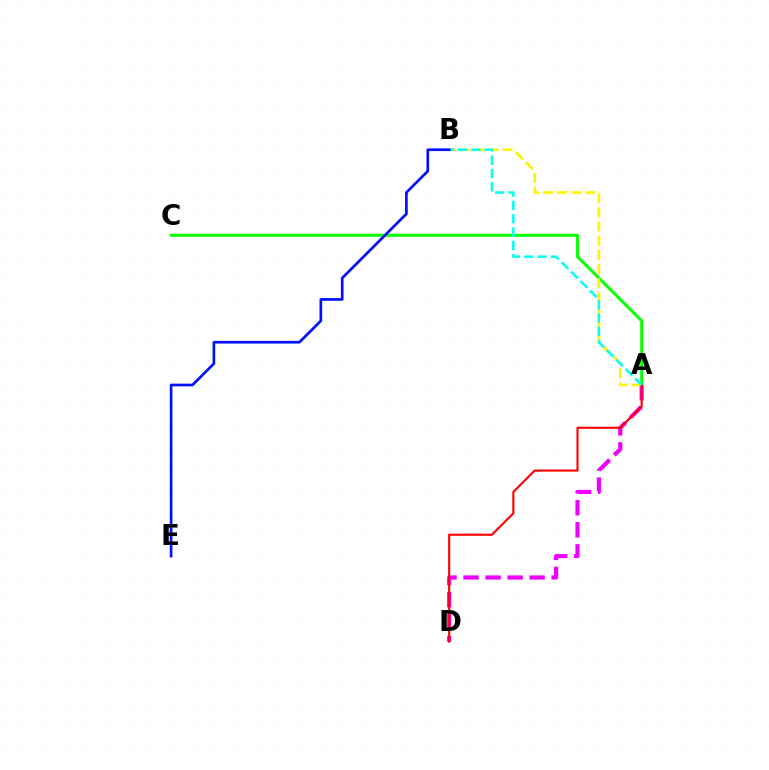{('A', 'C'): [{'color': '#08ff00', 'line_style': 'solid', 'thickness': 2.12}], ('A', 'D'): [{'color': '#ee00ff', 'line_style': 'dashed', 'thickness': 2.99}, {'color': '#ff0000', 'line_style': 'solid', 'thickness': 1.53}], ('A', 'B'): [{'color': '#fcf500', 'line_style': 'dashed', 'thickness': 1.92}, {'color': '#00fff6', 'line_style': 'dashed', 'thickness': 1.81}], ('B', 'E'): [{'color': '#0010ff', 'line_style': 'solid', 'thickness': 1.93}]}